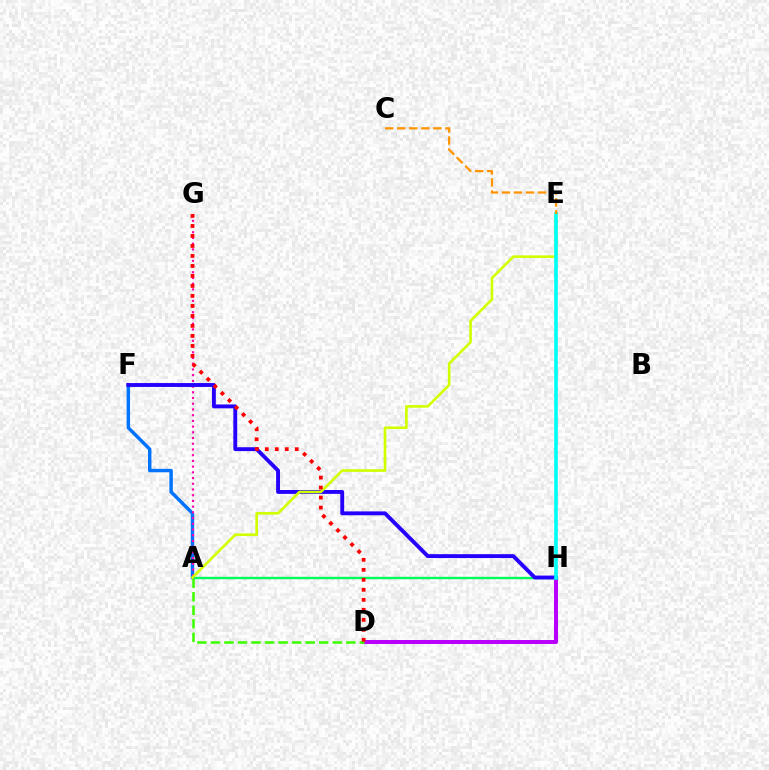{('D', 'H'): [{'color': '#b900ff', 'line_style': 'solid', 'thickness': 2.86}], ('A', 'H'): [{'color': '#00ff5c', 'line_style': 'solid', 'thickness': 1.74}], ('A', 'F'): [{'color': '#0074ff', 'line_style': 'solid', 'thickness': 2.48}], ('A', 'G'): [{'color': '#ff00ac', 'line_style': 'dotted', 'thickness': 1.55}], ('F', 'H'): [{'color': '#2500ff', 'line_style': 'solid', 'thickness': 2.79}], ('A', 'D'): [{'color': '#3dff00', 'line_style': 'dashed', 'thickness': 1.84}], ('A', 'E'): [{'color': '#d1ff00', 'line_style': 'solid', 'thickness': 1.9}], ('D', 'G'): [{'color': '#ff0000', 'line_style': 'dotted', 'thickness': 2.72}], ('E', 'H'): [{'color': '#00fff6', 'line_style': 'solid', 'thickness': 2.63}], ('C', 'E'): [{'color': '#ff9400', 'line_style': 'dashed', 'thickness': 1.63}]}